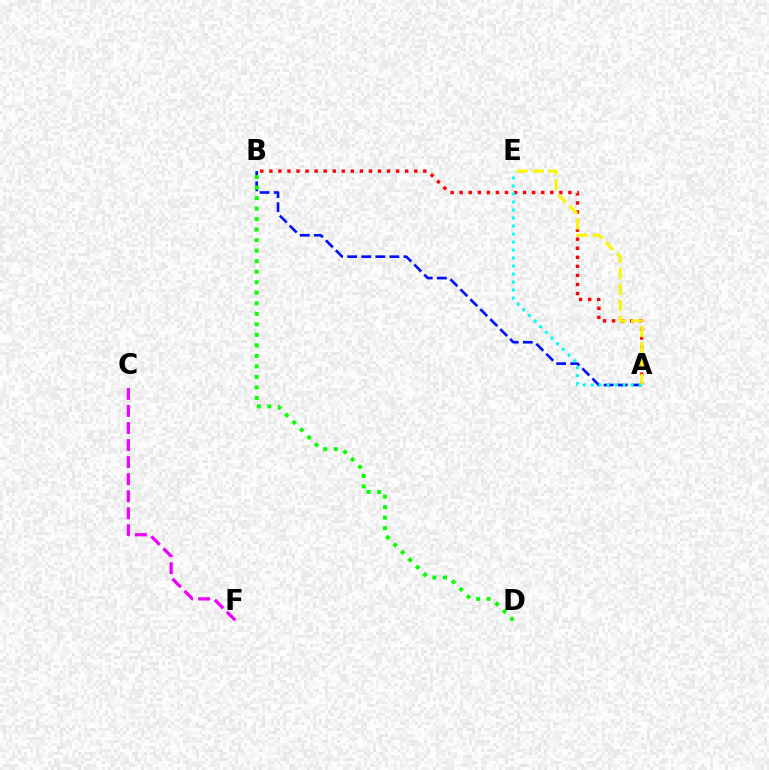{('C', 'F'): [{'color': '#ee00ff', 'line_style': 'dashed', 'thickness': 2.32}], ('A', 'B'): [{'color': '#0010ff', 'line_style': 'dashed', 'thickness': 1.91}, {'color': '#ff0000', 'line_style': 'dotted', 'thickness': 2.46}], ('B', 'D'): [{'color': '#08ff00', 'line_style': 'dotted', 'thickness': 2.86}], ('A', 'E'): [{'color': '#fcf500', 'line_style': 'dashed', 'thickness': 2.16}, {'color': '#00fff6', 'line_style': 'dotted', 'thickness': 2.18}]}